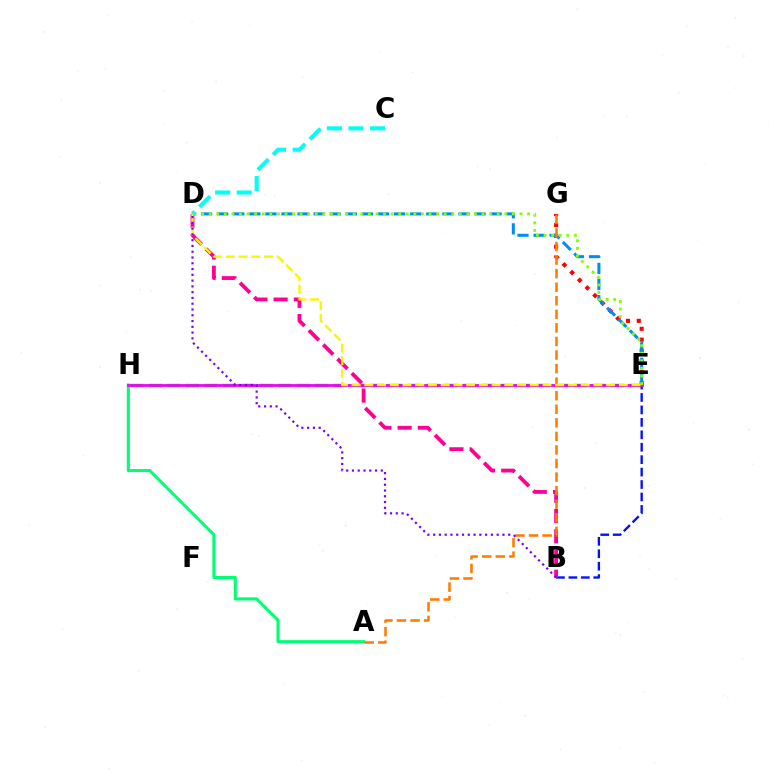{('E', 'H'): [{'color': '#08ff00', 'line_style': 'dashed', 'thickness': 2.51}, {'color': '#ee00ff', 'line_style': 'solid', 'thickness': 2.0}], ('E', 'G'): [{'color': '#ff0000', 'line_style': 'dotted', 'thickness': 2.94}], ('A', 'H'): [{'color': '#00ff74', 'line_style': 'solid', 'thickness': 2.22}], ('B', 'E'): [{'color': '#0010ff', 'line_style': 'dashed', 'thickness': 1.69}], ('D', 'E'): [{'color': '#008cff', 'line_style': 'dashed', 'thickness': 2.19}, {'color': '#84ff00', 'line_style': 'dotted', 'thickness': 2.06}, {'color': '#fcf500', 'line_style': 'dashed', 'thickness': 1.73}], ('B', 'D'): [{'color': '#ff0094', 'line_style': 'dashed', 'thickness': 2.75}, {'color': '#7200ff', 'line_style': 'dotted', 'thickness': 1.57}], ('A', 'G'): [{'color': '#ff7c00', 'line_style': 'dashed', 'thickness': 1.84}], ('C', 'D'): [{'color': '#00fff6', 'line_style': 'dashed', 'thickness': 2.93}]}